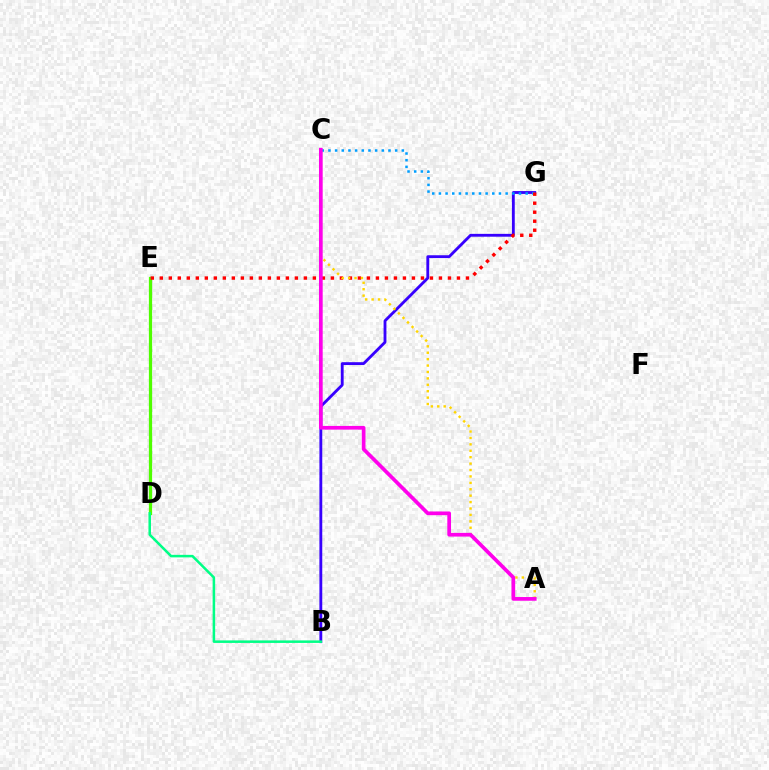{('D', 'E'): [{'color': '#4fff00', 'line_style': 'solid', 'thickness': 2.33}], ('B', 'G'): [{'color': '#3700ff', 'line_style': 'solid', 'thickness': 2.05}], ('C', 'G'): [{'color': '#009eff', 'line_style': 'dotted', 'thickness': 1.81}], ('E', 'G'): [{'color': '#ff0000', 'line_style': 'dotted', 'thickness': 2.45}], ('A', 'C'): [{'color': '#ffd500', 'line_style': 'dotted', 'thickness': 1.74}, {'color': '#ff00ed', 'line_style': 'solid', 'thickness': 2.67}], ('B', 'D'): [{'color': '#00ff86', 'line_style': 'solid', 'thickness': 1.82}]}